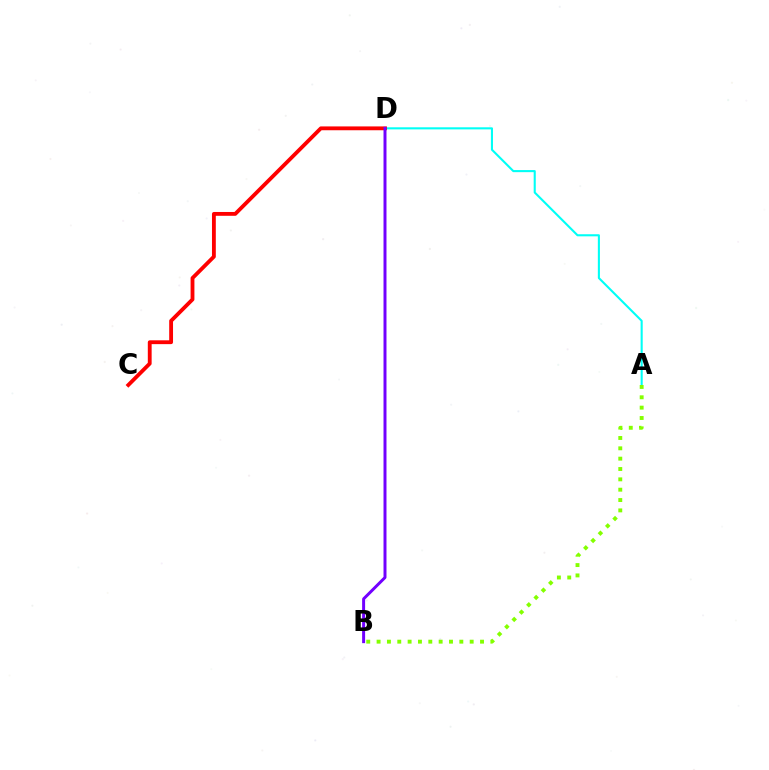{('A', 'D'): [{'color': '#00fff6', 'line_style': 'solid', 'thickness': 1.51}], ('A', 'B'): [{'color': '#84ff00', 'line_style': 'dotted', 'thickness': 2.81}], ('C', 'D'): [{'color': '#ff0000', 'line_style': 'solid', 'thickness': 2.76}], ('B', 'D'): [{'color': '#7200ff', 'line_style': 'solid', 'thickness': 2.14}]}